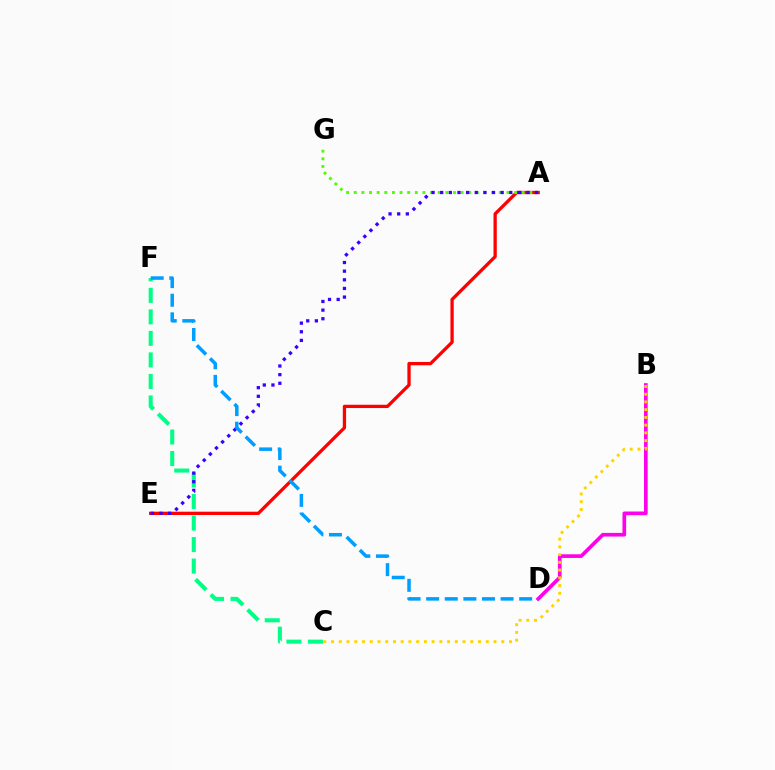{('B', 'D'): [{'color': '#ff00ed', 'line_style': 'solid', 'thickness': 2.63}], ('A', 'E'): [{'color': '#ff0000', 'line_style': 'solid', 'thickness': 2.37}, {'color': '#3700ff', 'line_style': 'dotted', 'thickness': 2.35}], ('A', 'G'): [{'color': '#4fff00', 'line_style': 'dotted', 'thickness': 2.07}], ('C', 'F'): [{'color': '#00ff86', 'line_style': 'dashed', 'thickness': 2.92}], ('D', 'F'): [{'color': '#009eff', 'line_style': 'dashed', 'thickness': 2.53}], ('B', 'C'): [{'color': '#ffd500', 'line_style': 'dotted', 'thickness': 2.1}]}